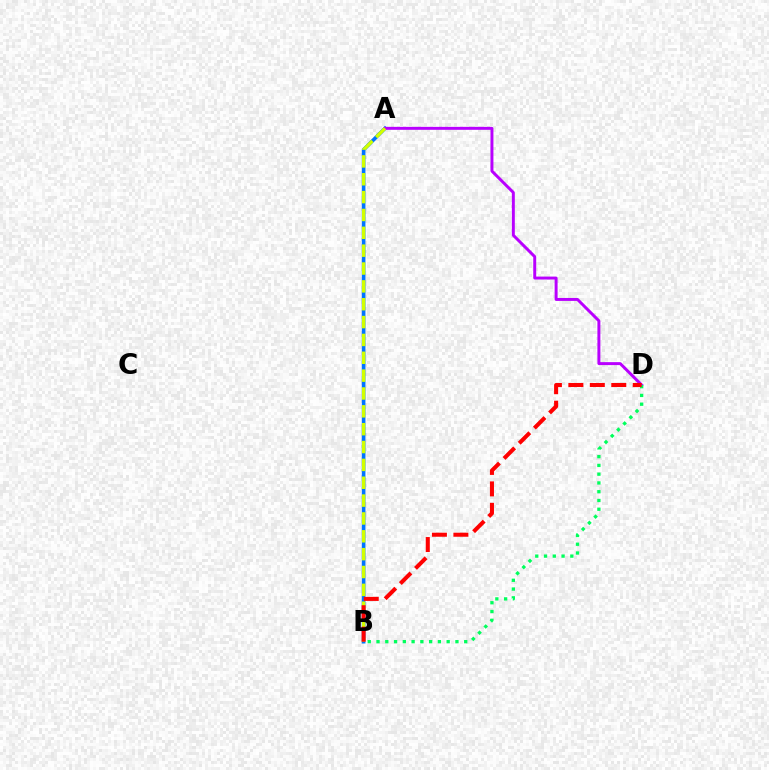{('A', 'B'): [{'color': '#0074ff', 'line_style': 'solid', 'thickness': 2.61}, {'color': '#d1ff00', 'line_style': 'dashed', 'thickness': 2.43}], ('A', 'D'): [{'color': '#b900ff', 'line_style': 'solid', 'thickness': 2.13}], ('B', 'D'): [{'color': '#00ff5c', 'line_style': 'dotted', 'thickness': 2.38}, {'color': '#ff0000', 'line_style': 'dashed', 'thickness': 2.92}]}